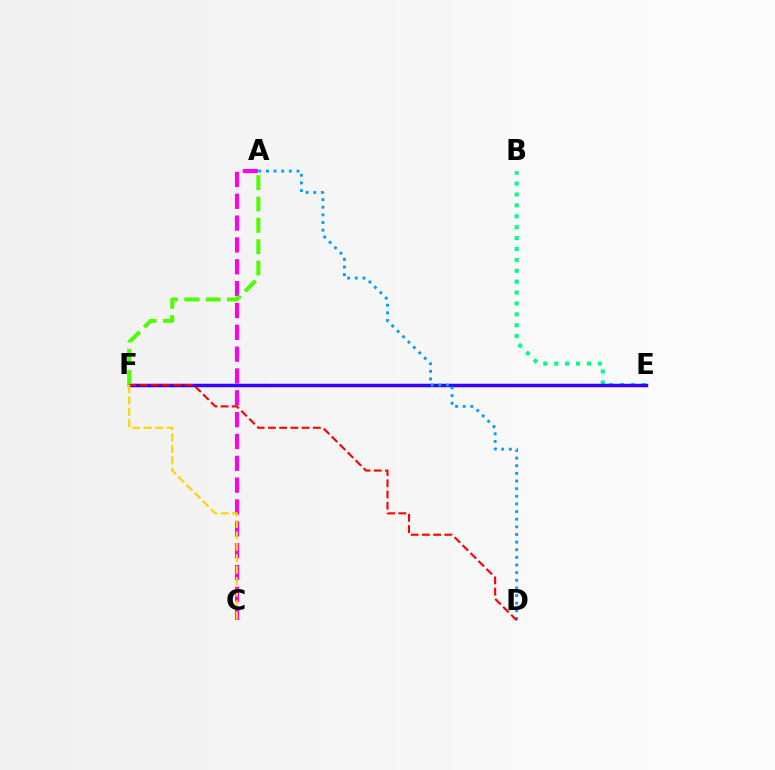{('B', 'E'): [{'color': '#00ff86', 'line_style': 'dotted', 'thickness': 2.96}], ('A', 'C'): [{'color': '#ff00ed', 'line_style': 'dashed', 'thickness': 2.97}], ('E', 'F'): [{'color': '#3700ff', 'line_style': 'solid', 'thickness': 2.51}], ('A', 'F'): [{'color': '#4fff00', 'line_style': 'dashed', 'thickness': 2.9}], ('A', 'D'): [{'color': '#009eff', 'line_style': 'dotted', 'thickness': 2.07}], ('D', 'F'): [{'color': '#ff0000', 'line_style': 'dashed', 'thickness': 1.53}], ('C', 'F'): [{'color': '#ffd500', 'line_style': 'dashed', 'thickness': 1.56}]}